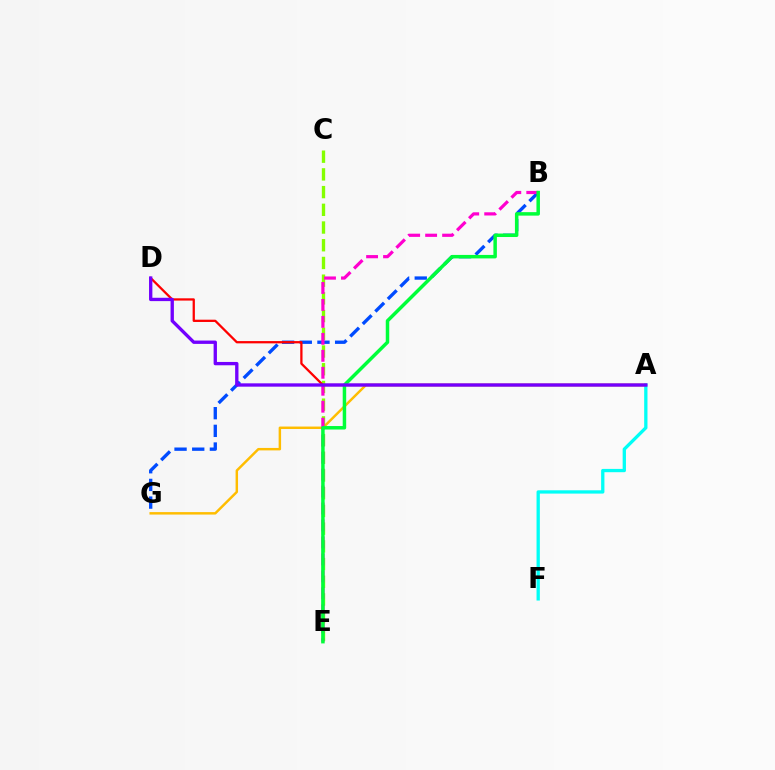{('A', 'G'): [{'color': '#ffbd00', 'line_style': 'solid', 'thickness': 1.77}], ('A', 'F'): [{'color': '#00fff6', 'line_style': 'solid', 'thickness': 2.37}], ('B', 'G'): [{'color': '#004bff', 'line_style': 'dashed', 'thickness': 2.4}], ('C', 'E'): [{'color': '#84ff00', 'line_style': 'dashed', 'thickness': 2.41}], ('B', 'E'): [{'color': '#ff00cf', 'line_style': 'dashed', 'thickness': 2.31}, {'color': '#00ff39', 'line_style': 'solid', 'thickness': 2.51}], ('A', 'D'): [{'color': '#ff0000', 'line_style': 'solid', 'thickness': 1.63}, {'color': '#7200ff', 'line_style': 'solid', 'thickness': 2.4}]}